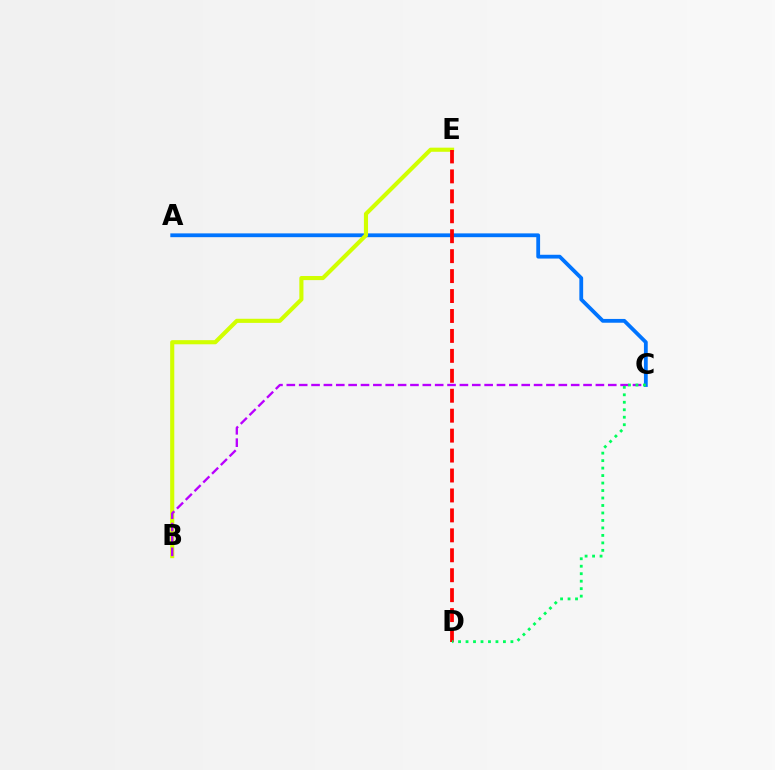{('A', 'C'): [{'color': '#0074ff', 'line_style': 'solid', 'thickness': 2.73}], ('B', 'E'): [{'color': '#d1ff00', 'line_style': 'solid', 'thickness': 2.96}], ('D', 'E'): [{'color': '#ff0000', 'line_style': 'dashed', 'thickness': 2.71}], ('B', 'C'): [{'color': '#b900ff', 'line_style': 'dashed', 'thickness': 1.68}], ('C', 'D'): [{'color': '#00ff5c', 'line_style': 'dotted', 'thickness': 2.03}]}